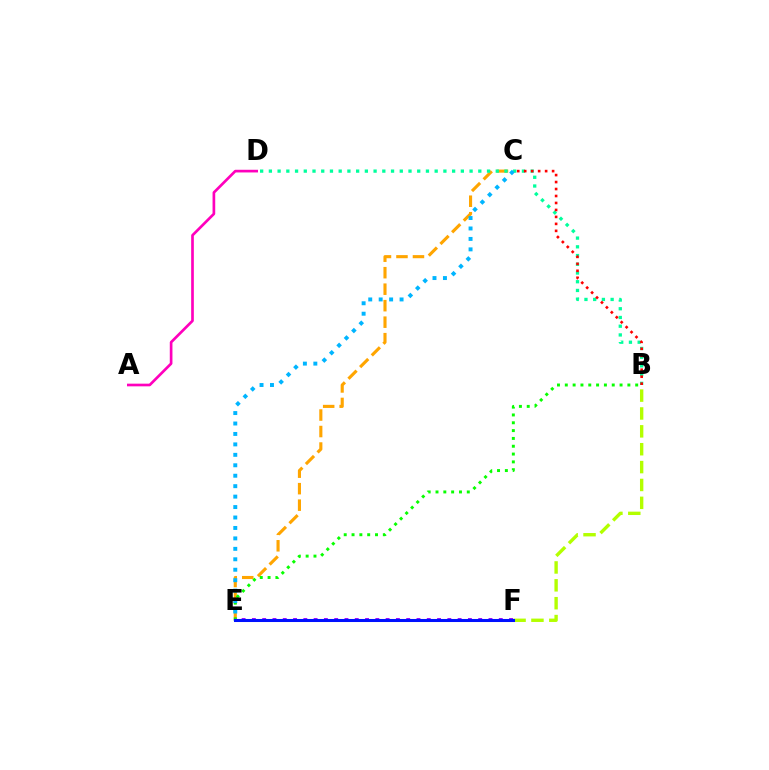{('C', 'E'): [{'color': '#ffa500', 'line_style': 'dashed', 'thickness': 2.24}, {'color': '#00b5ff', 'line_style': 'dotted', 'thickness': 2.84}], ('B', 'F'): [{'color': '#b3ff00', 'line_style': 'dashed', 'thickness': 2.43}], ('B', 'D'): [{'color': '#00ff9d', 'line_style': 'dotted', 'thickness': 2.37}], ('B', 'E'): [{'color': '#08ff00', 'line_style': 'dotted', 'thickness': 2.13}], ('E', 'F'): [{'color': '#9b00ff', 'line_style': 'dotted', 'thickness': 2.79}, {'color': '#0010ff', 'line_style': 'solid', 'thickness': 2.2}], ('A', 'D'): [{'color': '#ff00bd', 'line_style': 'solid', 'thickness': 1.93}], ('B', 'C'): [{'color': '#ff0000', 'line_style': 'dotted', 'thickness': 1.89}]}